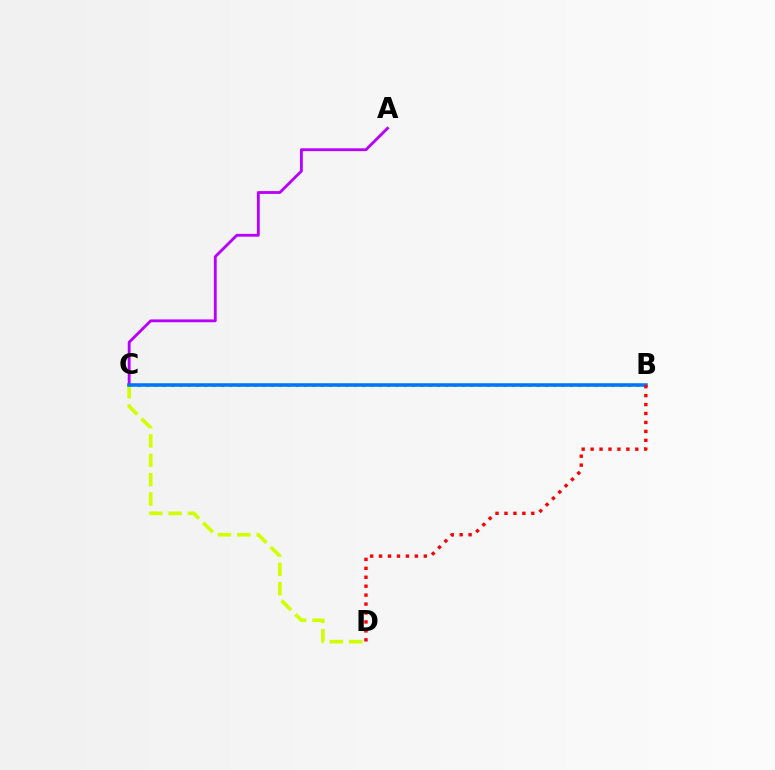{('A', 'C'): [{'color': '#b900ff', 'line_style': 'solid', 'thickness': 2.04}], ('B', 'C'): [{'color': '#00ff5c', 'line_style': 'dotted', 'thickness': 2.26}, {'color': '#0074ff', 'line_style': 'solid', 'thickness': 2.54}], ('C', 'D'): [{'color': '#d1ff00', 'line_style': 'dashed', 'thickness': 2.63}], ('B', 'D'): [{'color': '#ff0000', 'line_style': 'dotted', 'thickness': 2.43}]}